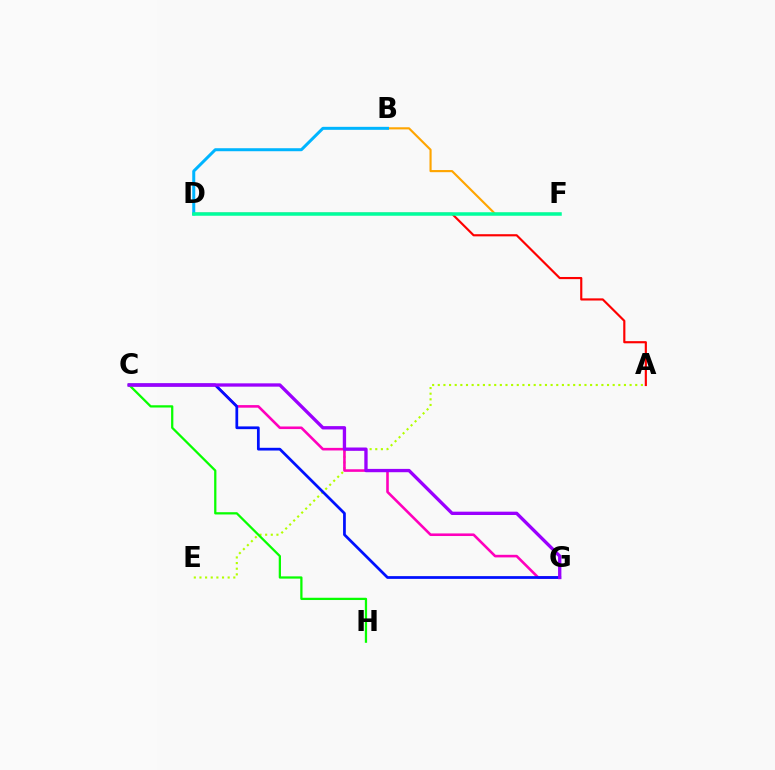{('A', 'E'): [{'color': '#b3ff00', 'line_style': 'dotted', 'thickness': 1.53}], ('C', 'G'): [{'color': '#ff00bd', 'line_style': 'solid', 'thickness': 1.87}, {'color': '#0010ff', 'line_style': 'solid', 'thickness': 1.97}, {'color': '#9b00ff', 'line_style': 'solid', 'thickness': 2.39}], ('B', 'F'): [{'color': '#ffa500', 'line_style': 'solid', 'thickness': 1.54}], ('A', 'D'): [{'color': '#ff0000', 'line_style': 'solid', 'thickness': 1.55}], ('B', 'D'): [{'color': '#00b5ff', 'line_style': 'solid', 'thickness': 2.16}], ('C', 'H'): [{'color': '#08ff00', 'line_style': 'solid', 'thickness': 1.63}], ('D', 'F'): [{'color': '#00ff9d', 'line_style': 'solid', 'thickness': 2.52}]}